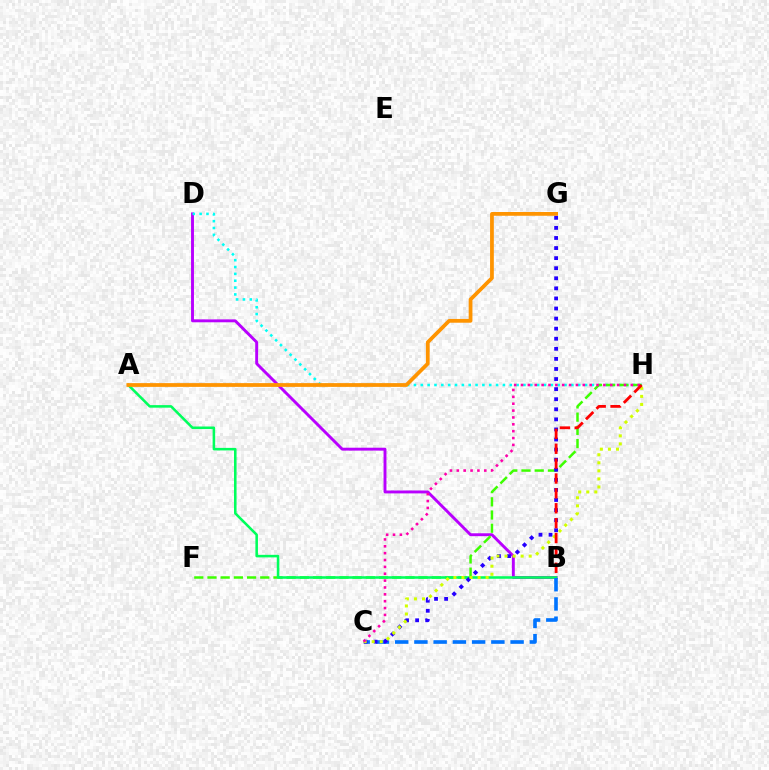{('B', 'D'): [{'color': '#b900ff', 'line_style': 'solid', 'thickness': 2.09}], ('D', 'H'): [{'color': '#00fff6', 'line_style': 'dotted', 'thickness': 1.86}], ('F', 'H'): [{'color': '#3dff00', 'line_style': 'dashed', 'thickness': 1.79}], ('A', 'B'): [{'color': '#00ff5c', 'line_style': 'solid', 'thickness': 1.84}], ('B', 'C'): [{'color': '#0074ff', 'line_style': 'dashed', 'thickness': 2.61}], ('A', 'G'): [{'color': '#ff9400', 'line_style': 'solid', 'thickness': 2.71}], ('C', 'G'): [{'color': '#2500ff', 'line_style': 'dotted', 'thickness': 2.74}], ('C', 'H'): [{'color': '#d1ff00', 'line_style': 'dotted', 'thickness': 2.19}, {'color': '#ff00ac', 'line_style': 'dotted', 'thickness': 1.86}], ('B', 'H'): [{'color': '#ff0000', 'line_style': 'dashed', 'thickness': 2.02}]}